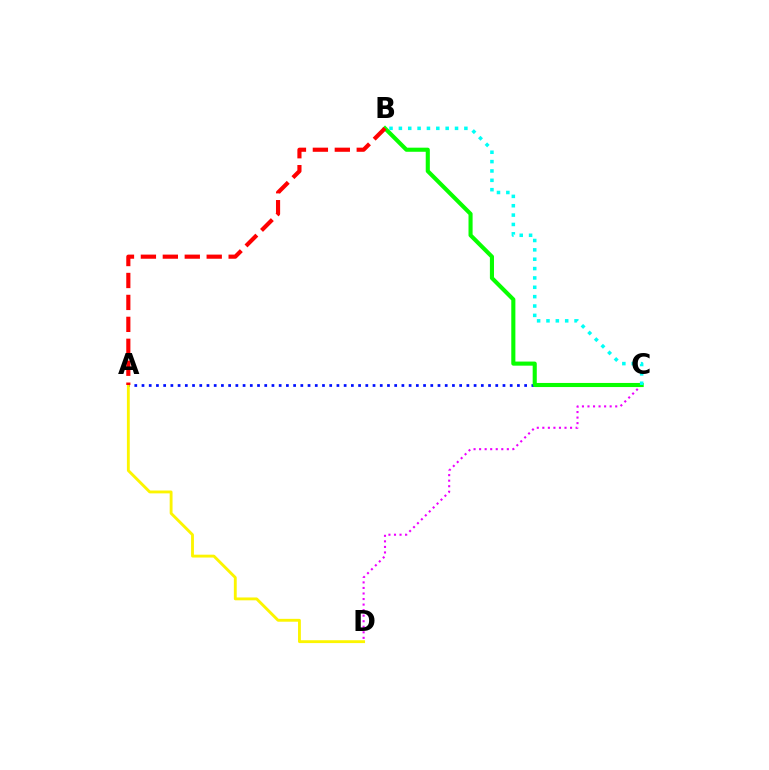{('C', 'D'): [{'color': '#ee00ff', 'line_style': 'dotted', 'thickness': 1.51}], ('A', 'C'): [{'color': '#0010ff', 'line_style': 'dotted', 'thickness': 1.96}], ('A', 'D'): [{'color': '#fcf500', 'line_style': 'solid', 'thickness': 2.06}], ('B', 'C'): [{'color': '#08ff00', 'line_style': 'solid', 'thickness': 2.95}, {'color': '#00fff6', 'line_style': 'dotted', 'thickness': 2.54}], ('A', 'B'): [{'color': '#ff0000', 'line_style': 'dashed', 'thickness': 2.98}]}